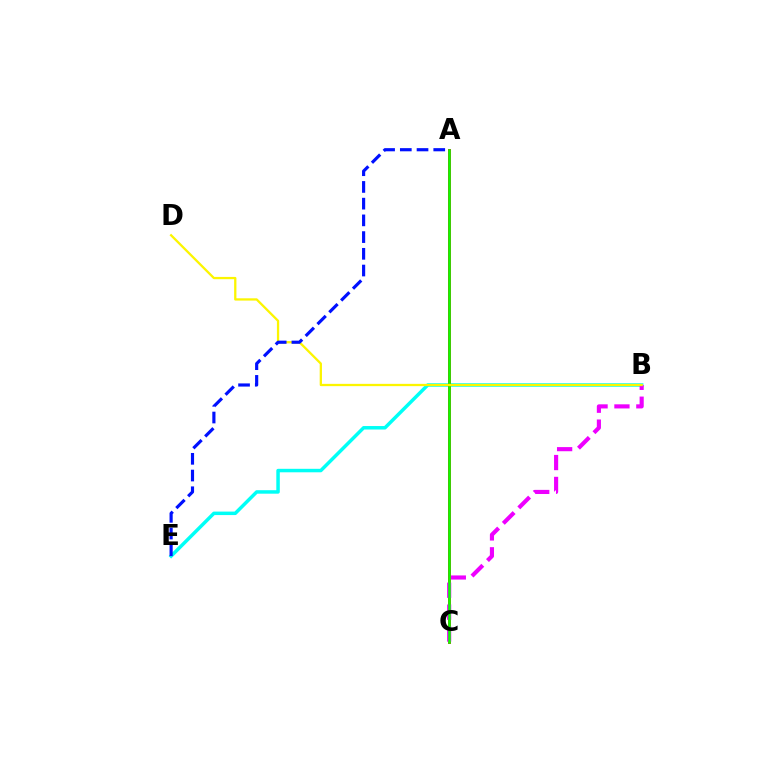{('B', 'E'): [{'color': '#00fff6', 'line_style': 'solid', 'thickness': 2.51}], ('A', 'C'): [{'color': '#ff0000', 'line_style': 'solid', 'thickness': 2.04}, {'color': '#08ff00', 'line_style': 'solid', 'thickness': 1.83}], ('B', 'C'): [{'color': '#ee00ff', 'line_style': 'dashed', 'thickness': 2.97}], ('B', 'D'): [{'color': '#fcf500', 'line_style': 'solid', 'thickness': 1.64}], ('A', 'E'): [{'color': '#0010ff', 'line_style': 'dashed', 'thickness': 2.27}]}